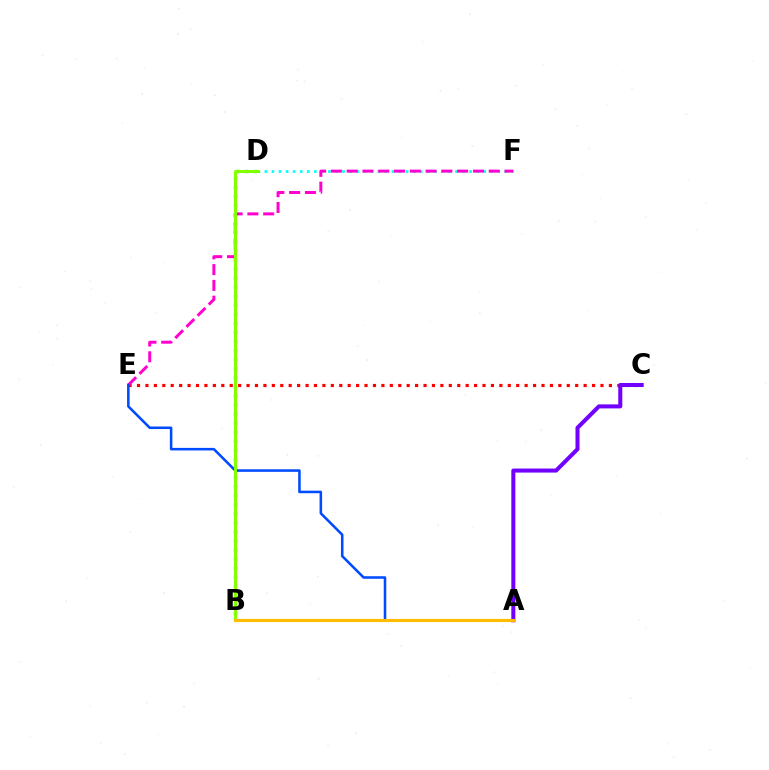{('B', 'D'): [{'color': '#00ff39', 'line_style': 'dotted', 'thickness': 2.46}, {'color': '#84ff00', 'line_style': 'solid', 'thickness': 2.16}], ('C', 'E'): [{'color': '#ff0000', 'line_style': 'dotted', 'thickness': 2.29}], ('A', 'C'): [{'color': '#7200ff', 'line_style': 'solid', 'thickness': 2.9}], ('D', 'F'): [{'color': '#00fff6', 'line_style': 'dotted', 'thickness': 1.92}], ('E', 'F'): [{'color': '#ff00cf', 'line_style': 'dashed', 'thickness': 2.14}], ('A', 'E'): [{'color': '#004bff', 'line_style': 'solid', 'thickness': 1.84}], ('A', 'B'): [{'color': '#ffbd00', 'line_style': 'solid', 'thickness': 2.23}]}